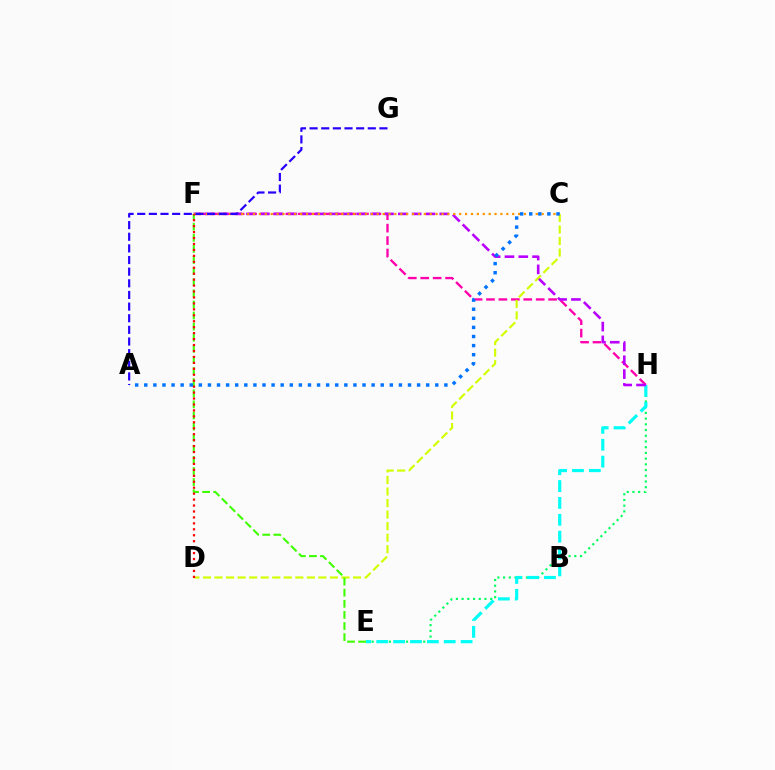{('E', 'H'): [{'color': '#00ff5c', 'line_style': 'dotted', 'thickness': 1.55}, {'color': '#00fff6', 'line_style': 'dashed', 'thickness': 2.29}], ('F', 'H'): [{'color': '#ff00ac', 'line_style': 'dashed', 'thickness': 1.69}, {'color': '#b900ff', 'line_style': 'dashed', 'thickness': 1.88}], ('C', 'D'): [{'color': '#d1ff00', 'line_style': 'dashed', 'thickness': 1.57}], ('C', 'F'): [{'color': '#ff9400', 'line_style': 'dotted', 'thickness': 1.6}], ('E', 'F'): [{'color': '#3dff00', 'line_style': 'dashed', 'thickness': 1.51}], ('D', 'F'): [{'color': '#ff0000', 'line_style': 'dotted', 'thickness': 1.62}], ('A', 'C'): [{'color': '#0074ff', 'line_style': 'dotted', 'thickness': 2.47}], ('A', 'G'): [{'color': '#2500ff', 'line_style': 'dashed', 'thickness': 1.58}]}